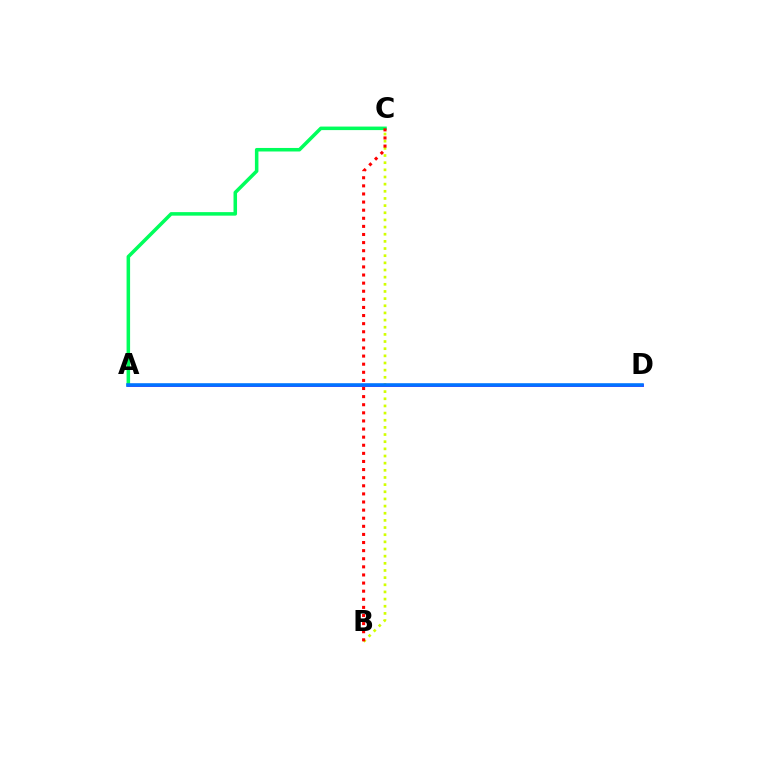{('B', 'C'): [{'color': '#d1ff00', 'line_style': 'dotted', 'thickness': 1.94}, {'color': '#ff0000', 'line_style': 'dotted', 'thickness': 2.2}], ('A', 'C'): [{'color': '#00ff5c', 'line_style': 'solid', 'thickness': 2.54}], ('A', 'D'): [{'color': '#b900ff', 'line_style': 'solid', 'thickness': 2.11}, {'color': '#0074ff', 'line_style': 'solid', 'thickness': 2.58}]}